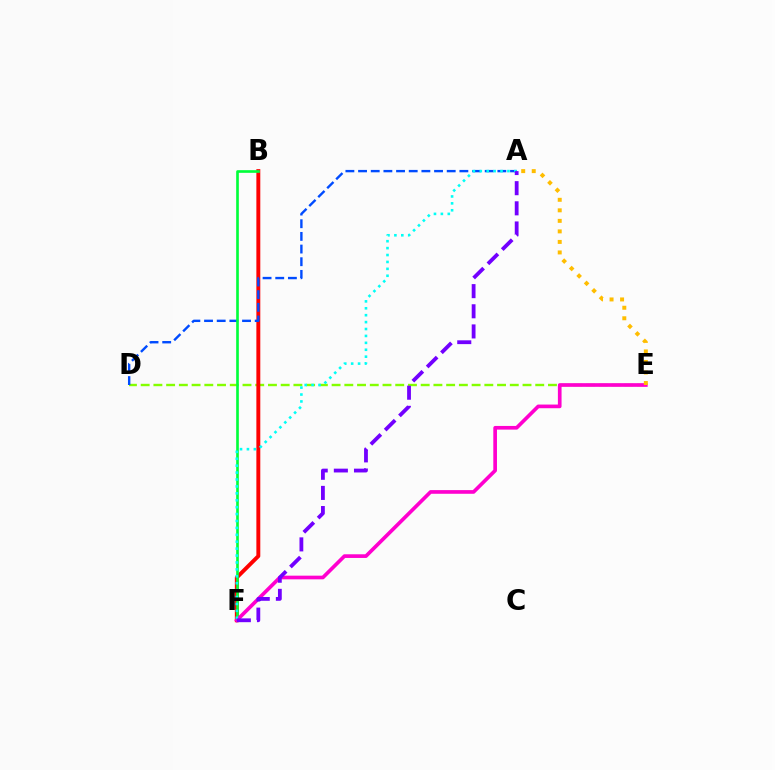{('D', 'E'): [{'color': '#84ff00', 'line_style': 'dashed', 'thickness': 1.73}], ('B', 'F'): [{'color': '#ff0000', 'line_style': 'solid', 'thickness': 2.82}, {'color': '#00ff39', 'line_style': 'solid', 'thickness': 1.9}], ('A', 'D'): [{'color': '#004bff', 'line_style': 'dashed', 'thickness': 1.72}], ('E', 'F'): [{'color': '#ff00cf', 'line_style': 'solid', 'thickness': 2.64}], ('A', 'E'): [{'color': '#ffbd00', 'line_style': 'dotted', 'thickness': 2.86}], ('A', 'F'): [{'color': '#00fff6', 'line_style': 'dotted', 'thickness': 1.88}, {'color': '#7200ff', 'line_style': 'dashed', 'thickness': 2.74}]}